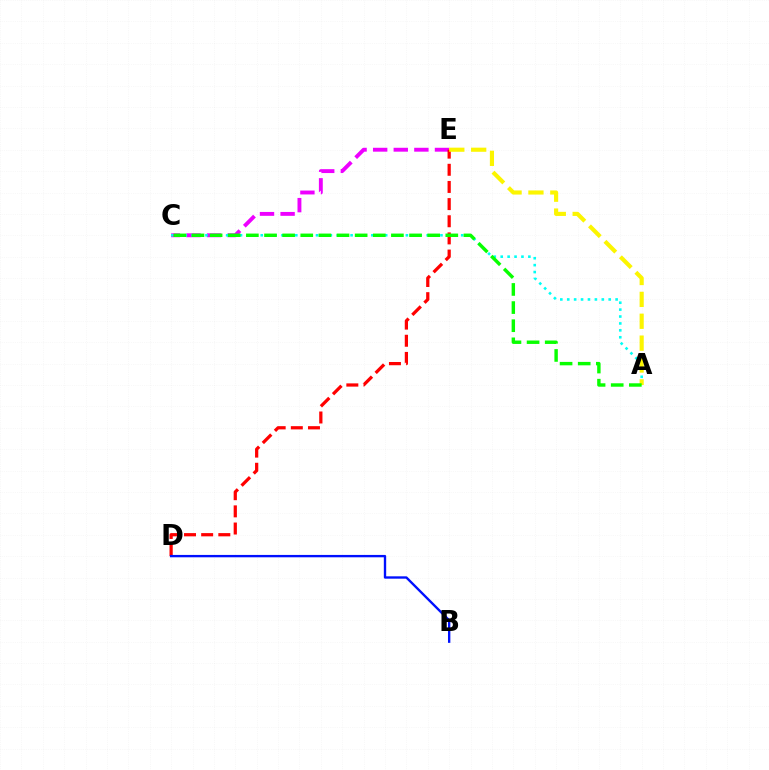{('C', 'E'): [{'color': '#ee00ff', 'line_style': 'dashed', 'thickness': 2.8}], ('D', 'E'): [{'color': '#ff0000', 'line_style': 'dashed', 'thickness': 2.33}], ('B', 'D'): [{'color': '#0010ff', 'line_style': 'solid', 'thickness': 1.7}], ('A', 'C'): [{'color': '#00fff6', 'line_style': 'dotted', 'thickness': 1.88}, {'color': '#08ff00', 'line_style': 'dashed', 'thickness': 2.46}], ('A', 'E'): [{'color': '#fcf500', 'line_style': 'dashed', 'thickness': 2.97}]}